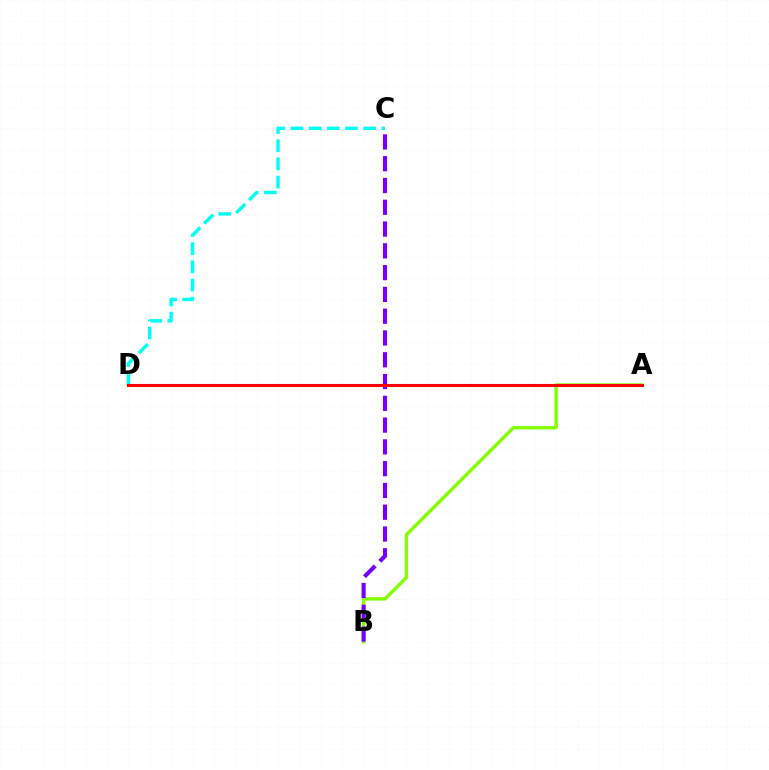{('A', 'B'): [{'color': '#84ff00', 'line_style': 'solid', 'thickness': 2.43}], ('C', 'D'): [{'color': '#00fff6', 'line_style': 'dashed', 'thickness': 2.47}], ('B', 'C'): [{'color': '#7200ff', 'line_style': 'dashed', 'thickness': 2.96}], ('A', 'D'): [{'color': '#ff0000', 'line_style': 'solid', 'thickness': 2.21}]}